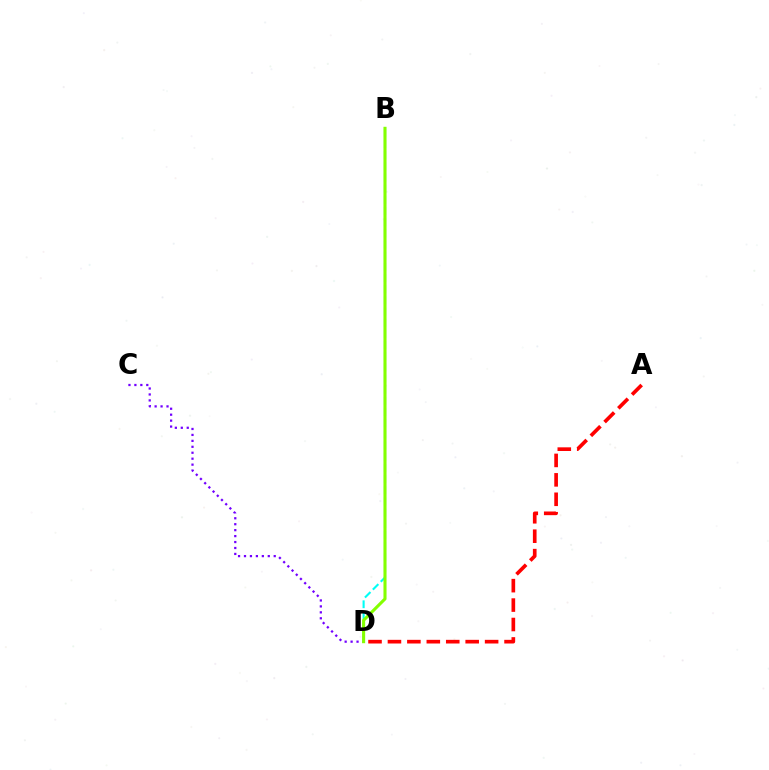{('C', 'D'): [{'color': '#7200ff', 'line_style': 'dotted', 'thickness': 1.62}], ('B', 'D'): [{'color': '#00fff6', 'line_style': 'dashed', 'thickness': 1.52}, {'color': '#84ff00', 'line_style': 'solid', 'thickness': 2.22}], ('A', 'D'): [{'color': '#ff0000', 'line_style': 'dashed', 'thickness': 2.64}]}